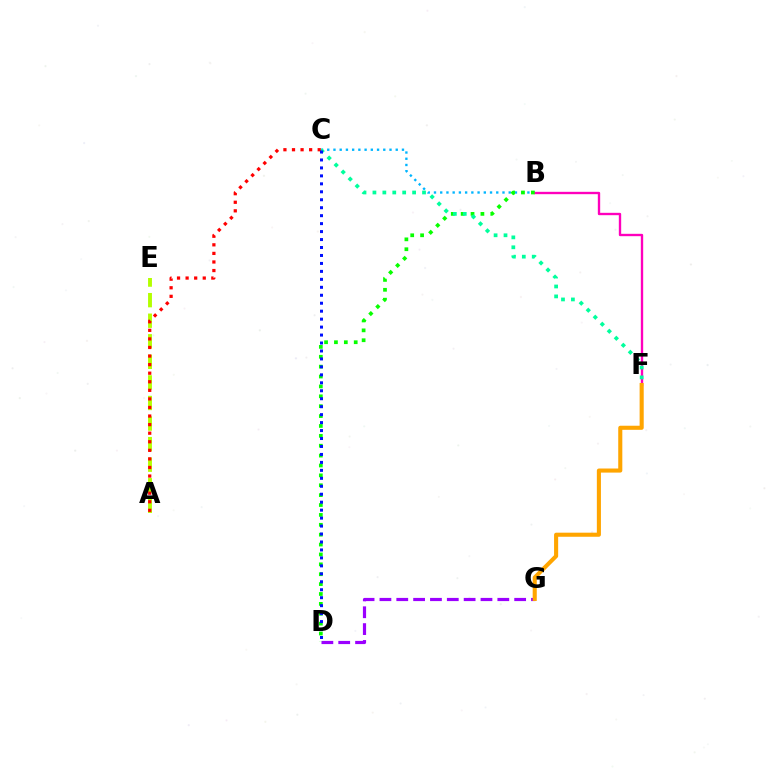{('B', 'C'): [{'color': '#00b5ff', 'line_style': 'dotted', 'thickness': 1.69}], ('B', 'F'): [{'color': '#ff00bd', 'line_style': 'solid', 'thickness': 1.7}], ('A', 'E'): [{'color': '#b3ff00', 'line_style': 'dashed', 'thickness': 2.79}], ('D', 'G'): [{'color': '#9b00ff', 'line_style': 'dashed', 'thickness': 2.29}], ('B', 'D'): [{'color': '#08ff00', 'line_style': 'dotted', 'thickness': 2.69}], ('C', 'F'): [{'color': '#00ff9d', 'line_style': 'dotted', 'thickness': 2.7}], ('A', 'C'): [{'color': '#ff0000', 'line_style': 'dotted', 'thickness': 2.33}], ('C', 'D'): [{'color': '#0010ff', 'line_style': 'dotted', 'thickness': 2.16}], ('F', 'G'): [{'color': '#ffa500', 'line_style': 'solid', 'thickness': 2.94}]}